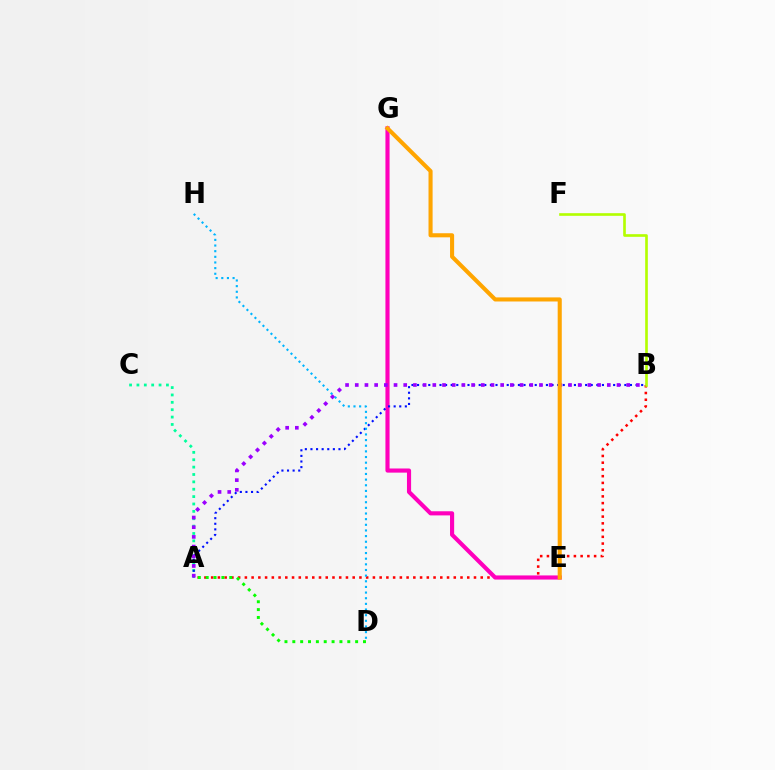{('A', 'C'): [{'color': '#00ff9d', 'line_style': 'dotted', 'thickness': 2.0}], ('A', 'B'): [{'color': '#ff0000', 'line_style': 'dotted', 'thickness': 1.83}, {'color': '#0010ff', 'line_style': 'dotted', 'thickness': 1.52}, {'color': '#9b00ff', 'line_style': 'dotted', 'thickness': 2.63}], ('B', 'F'): [{'color': '#b3ff00', 'line_style': 'solid', 'thickness': 1.9}], ('E', 'G'): [{'color': '#ff00bd', 'line_style': 'solid', 'thickness': 2.97}, {'color': '#ffa500', 'line_style': 'solid', 'thickness': 2.94}], ('D', 'H'): [{'color': '#00b5ff', 'line_style': 'dotted', 'thickness': 1.53}], ('A', 'D'): [{'color': '#08ff00', 'line_style': 'dotted', 'thickness': 2.13}]}